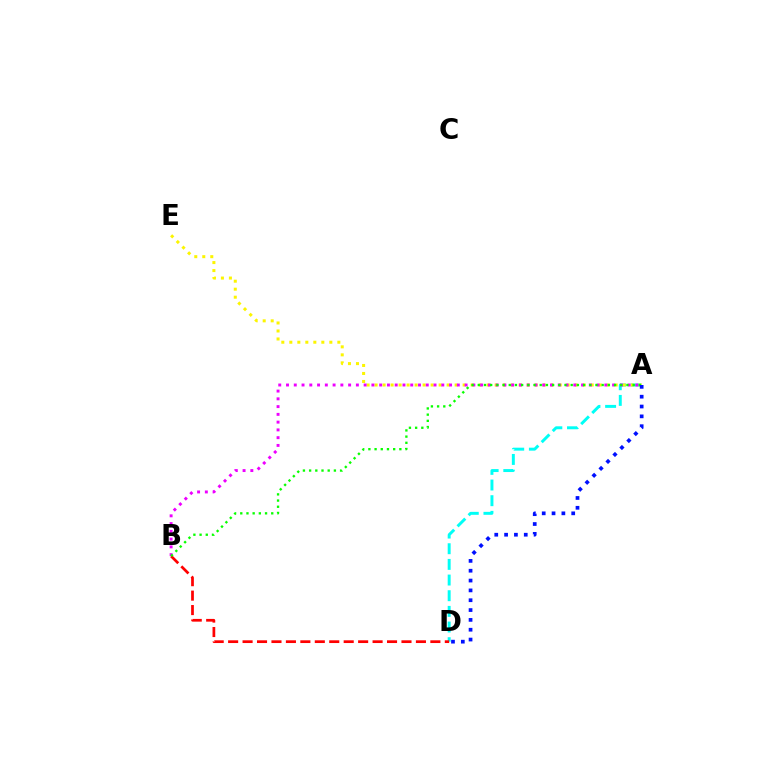{('A', 'D'): [{'color': '#00fff6', 'line_style': 'dashed', 'thickness': 2.13}, {'color': '#0010ff', 'line_style': 'dotted', 'thickness': 2.67}], ('A', 'E'): [{'color': '#fcf500', 'line_style': 'dotted', 'thickness': 2.17}], ('A', 'B'): [{'color': '#ee00ff', 'line_style': 'dotted', 'thickness': 2.11}, {'color': '#08ff00', 'line_style': 'dotted', 'thickness': 1.68}], ('B', 'D'): [{'color': '#ff0000', 'line_style': 'dashed', 'thickness': 1.96}]}